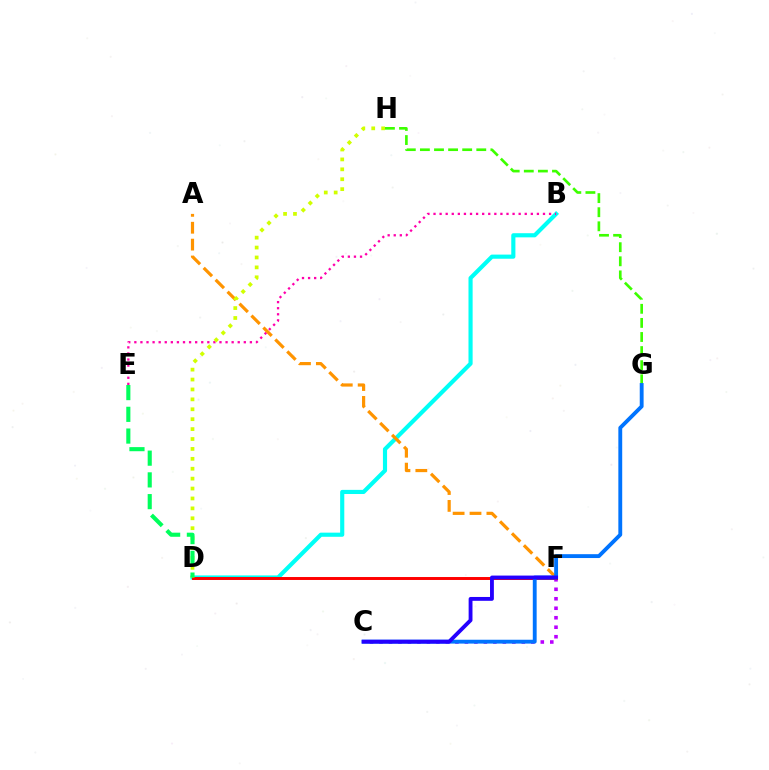{('G', 'H'): [{'color': '#3dff00', 'line_style': 'dashed', 'thickness': 1.91}], ('B', 'D'): [{'color': '#00fff6', 'line_style': 'solid', 'thickness': 2.98}], ('C', 'F'): [{'color': '#b900ff', 'line_style': 'dotted', 'thickness': 2.58}, {'color': '#2500ff', 'line_style': 'solid', 'thickness': 2.77}], ('B', 'E'): [{'color': '#ff00ac', 'line_style': 'dotted', 'thickness': 1.65}], ('D', 'F'): [{'color': '#ff0000', 'line_style': 'solid', 'thickness': 2.13}], ('A', 'F'): [{'color': '#ff9400', 'line_style': 'dashed', 'thickness': 2.29}], ('D', 'H'): [{'color': '#d1ff00', 'line_style': 'dotted', 'thickness': 2.69}], ('C', 'G'): [{'color': '#0074ff', 'line_style': 'solid', 'thickness': 2.78}], ('D', 'E'): [{'color': '#00ff5c', 'line_style': 'dashed', 'thickness': 2.95}]}